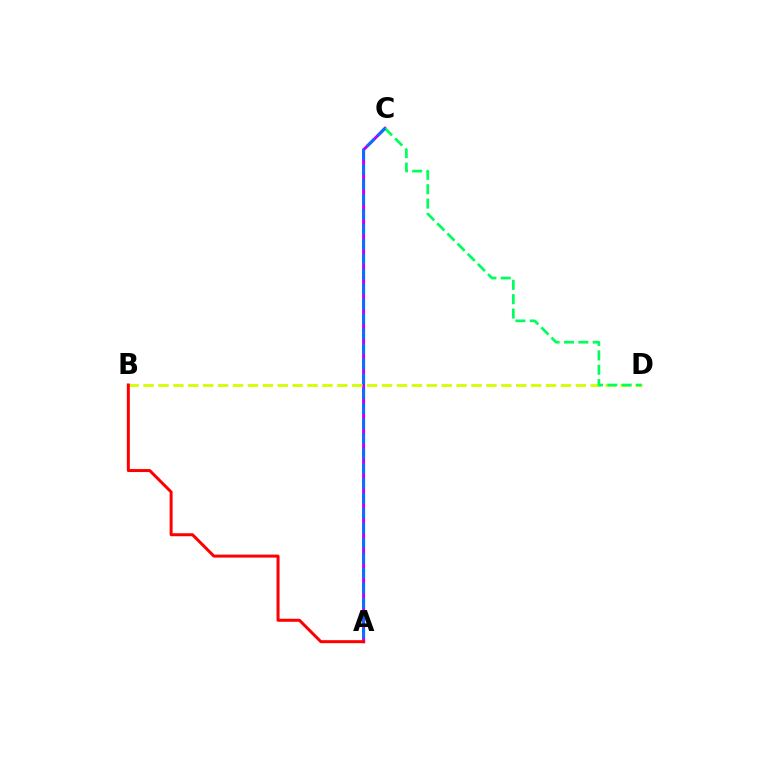{('A', 'C'): [{'color': '#b900ff', 'line_style': 'solid', 'thickness': 2.15}, {'color': '#0074ff', 'line_style': 'dashed', 'thickness': 2.03}], ('B', 'D'): [{'color': '#d1ff00', 'line_style': 'dashed', 'thickness': 2.02}], ('C', 'D'): [{'color': '#00ff5c', 'line_style': 'dashed', 'thickness': 1.95}], ('A', 'B'): [{'color': '#ff0000', 'line_style': 'solid', 'thickness': 2.16}]}